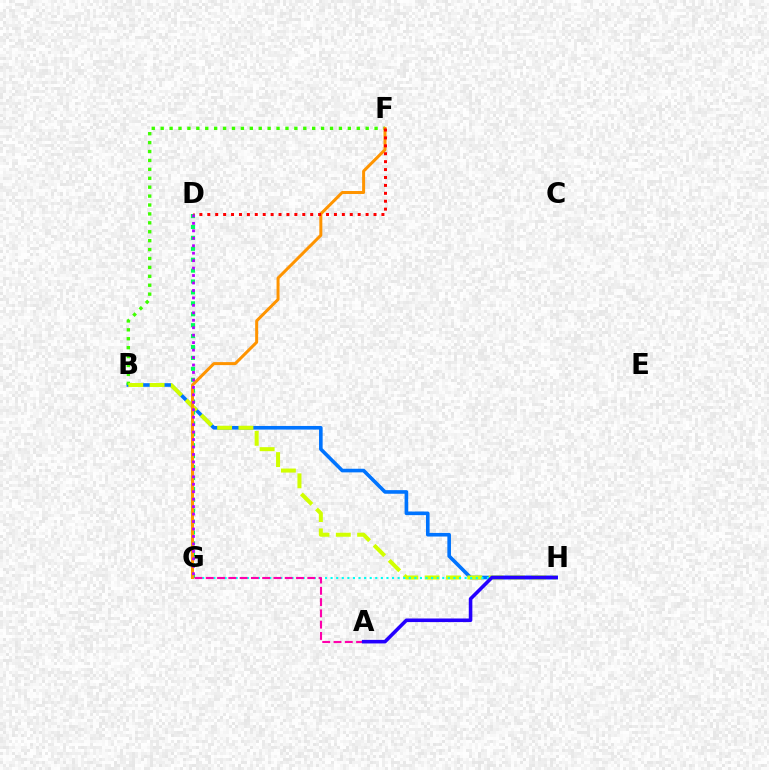{('B', 'H'): [{'color': '#0074ff', 'line_style': 'solid', 'thickness': 2.6}, {'color': '#d1ff00', 'line_style': 'dashed', 'thickness': 2.9}], ('B', 'F'): [{'color': '#3dff00', 'line_style': 'dotted', 'thickness': 2.42}], ('D', 'G'): [{'color': '#00ff5c', 'line_style': 'dotted', 'thickness': 2.96}, {'color': '#b900ff', 'line_style': 'dotted', 'thickness': 2.03}], ('F', 'G'): [{'color': '#ff9400', 'line_style': 'solid', 'thickness': 2.16}], ('D', 'F'): [{'color': '#ff0000', 'line_style': 'dotted', 'thickness': 2.15}], ('G', 'H'): [{'color': '#00fff6', 'line_style': 'dotted', 'thickness': 1.52}], ('A', 'G'): [{'color': '#ff00ac', 'line_style': 'dashed', 'thickness': 1.53}], ('A', 'H'): [{'color': '#2500ff', 'line_style': 'solid', 'thickness': 2.57}]}